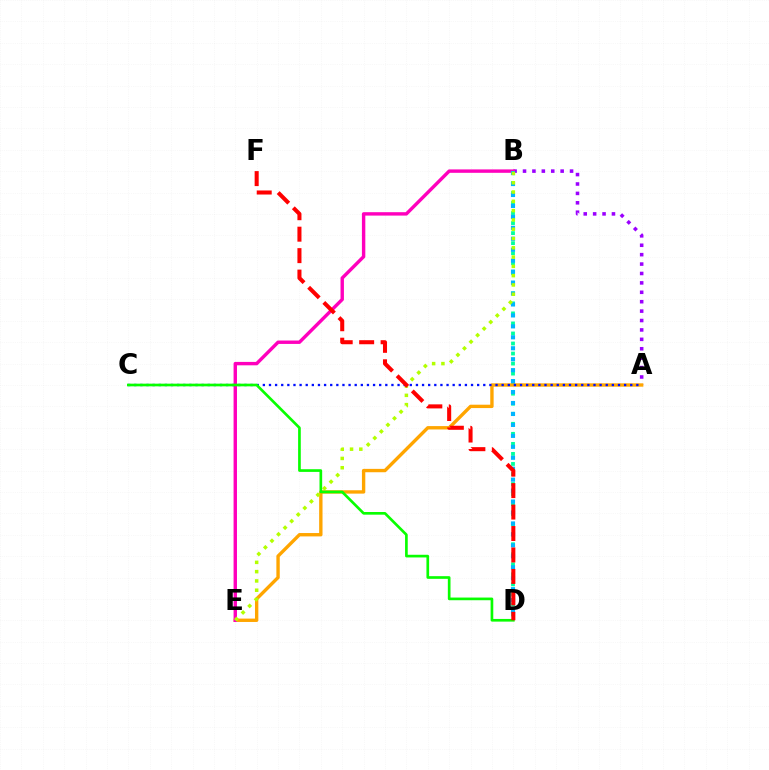{('B', 'D'): [{'color': '#00ff9d', 'line_style': 'dotted', 'thickness': 2.73}, {'color': '#00b5ff', 'line_style': 'dotted', 'thickness': 2.98}], ('A', 'B'): [{'color': '#9b00ff', 'line_style': 'dotted', 'thickness': 2.56}], ('A', 'E'): [{'color': '#ffa500', 'line_style': 'solid', 'thickness': 2.43}], ('B', 'E'): [{'color': '#ff00bd', 'line_style': 'solid', 'thickness': 2.45}, {'color': '#b3ff00', 'line_style': 'dotted', 'thickness': 2.52}], ('A', 'C'): [{'color': '#0010ff', 'line_style': 'dotted', 'thickness': 1.66}], ('C', 'D'): [{'color': '#08ff00', 'line_style': 'solid', 'thickness': 1.92}], ('D', 'F'): [{'color': '#ff0000', 'line_style': 'dashed', 'thickness': 2.91}]}